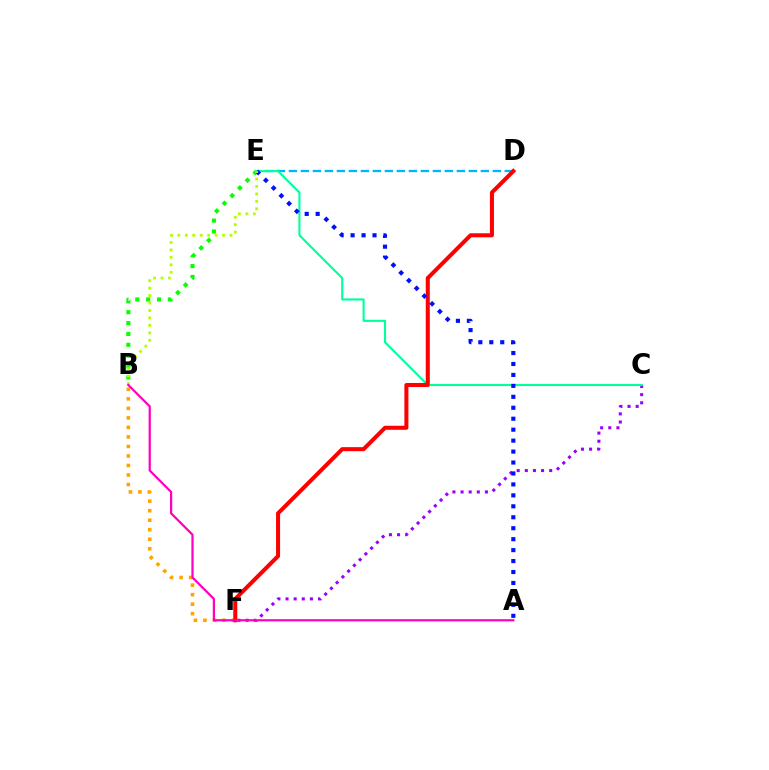{('C', 'F'): [{'color': '#9b00ff', 'line_style': 'dotted', 'thickness': 2.21}], ('B', 'F'): [{'color': '#ffa500', 'line_style': 'dotted', 'thickness': 2.59}], ('D', 'E'): [{'color': '#00b5ff', 'line_style': 'dashed', 'thickness': 1.63}], ('C', 'E'): [{'color': '#00ff9d', 'line_style': 'solid', 'thickness': 1.52}], ('B', 'E'): [{'color': '#08ff00', 'line_style': 'dotted', 'thickness': 2.95}, {'color': '#b3ff00', 'line_style': 'dotted', 'thickness': 2.02}], ('D', 'F'): [{'color': '#ff0000', 'line_style': 'solid', 'thickness': 2.9}], ('A', 'E'): [{'color': '#0010ff', 'line_style': 'dotted', 'thickness': 2.98}], ('A', 'B'): [{'color': '#ff00bd', 'line_style': 'solid', 'thickness': 1.6}]}